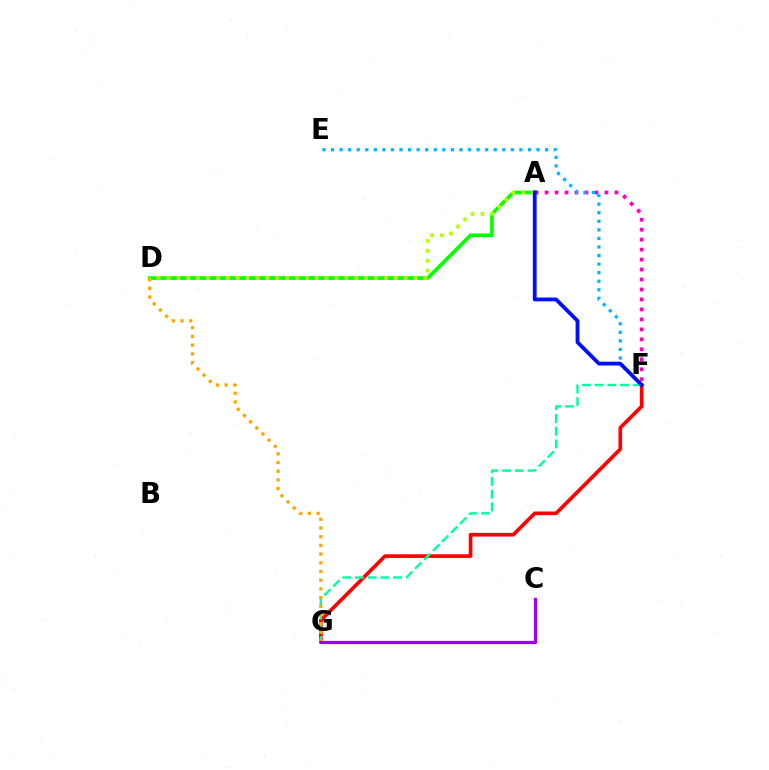{('F', 'G'): [{'color': '#ff0000', 'line_style': 'solid', 'thickness': 2.64}, {'color': '#00ff9d', 'line_style': 'dashed', 'thickness': 1.73}], ('A', 'D'): [{'color': '#08ff00', 'line_style': 'solid', 'thickness': 2.66}, {'color': '#b3ff00', 'line_style': 'dotted', 'thickness': 2.69}], ('A', 'F'): [{'color': '#ff00bd', 'line_style': 'dotted', 'thickness': 2.71}, {'color': '#0010ff', 'line_style': 'solid', 'thickness': 2.75}], ('D', 'G'): [{'color': '#ffa500', 'line_style': 'dotted', 'thickness': 2.36}], ('E', 'F'): [{'color': '#00b5ff', 'line_style': 'dotted', 'thickness': 2.33}], ('C', 'G'): [{'color': '#9b00ff', 'line_style': 'solid', 'thickness': 2.35}]}